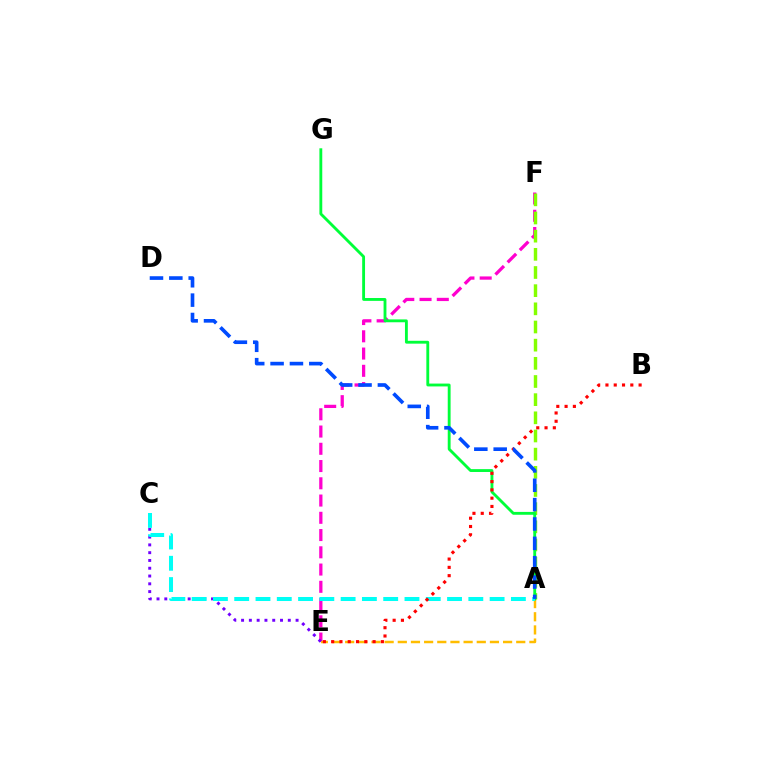{('E', 'F'): [{'color': '#ff00cf', 'line_style': 'dashed', 'thickness': 2.34}], ('A', 'E'): [{'color': '#ffbd00', 'line_style': 'dashed', 'thickness': 1.79}], ('A', 'F'): [{'color': '#84ff00', 'line_style': 'dashed', 'thickness': 2.47}], ('C', 'E'): [{'color': '#7200ff', 'line_style': 'dotted', 'thickness': 2.12}], ('A', 'G'): [{'color': '#00ff39', 'line_style': 'solid', 'thickness': 2.05}], ('A', 'C'): [{'color': '#00fff6', 'line_style': 'dashed', 'thickness': 2.89}], ('B', 'E'): [{'color': '#ff0000', 'line_style': 'dotted', 'thickness': 2.25}], ('A', 'D'): [{'color': '#004bff', 'line_style': 'dashed', 'thickness': 2.63}]}